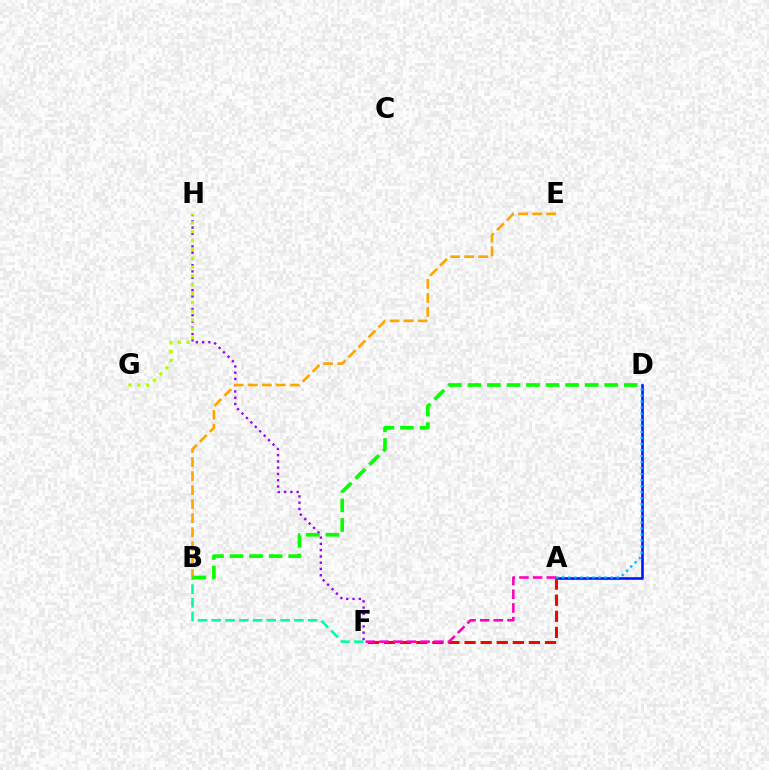{('B', 'F'): [{'color': '#00ff9d', 'line_style': 'dashed', 'thickness': 1.87}], ('F', 'H'): [{'color': '#9b00ff', 'line_style': 'dotted', 'thickness': 1.7}], ('G', 'H'): [{'color': '#b3ff00', 'line_style': 'dotted', 'thickness': 2.4}], ('A', 'D'): [{'color': '#0010ff', 'line_style': 'solid', 'thickness': 1.86}, {'color': '#00b5ff', 'line_style': 'dotted', 'thickness': 1.64}], ('A', 'F'): [{'color': '#ff0000', 'line_style': 'dashed', 'thickness': 2.19}, {'color': '#ff00bd', 'line_style': 'dashed', 'thickness': 1.86}], ('B', 'E'): [{'color': '#ffa500', 'line_style': 'dashed', 'thickness': 1.91}], ('B', 'D'): [{'color': '#08ff00', 'line_style': 'dashed', 'thickness': 2.66}]}